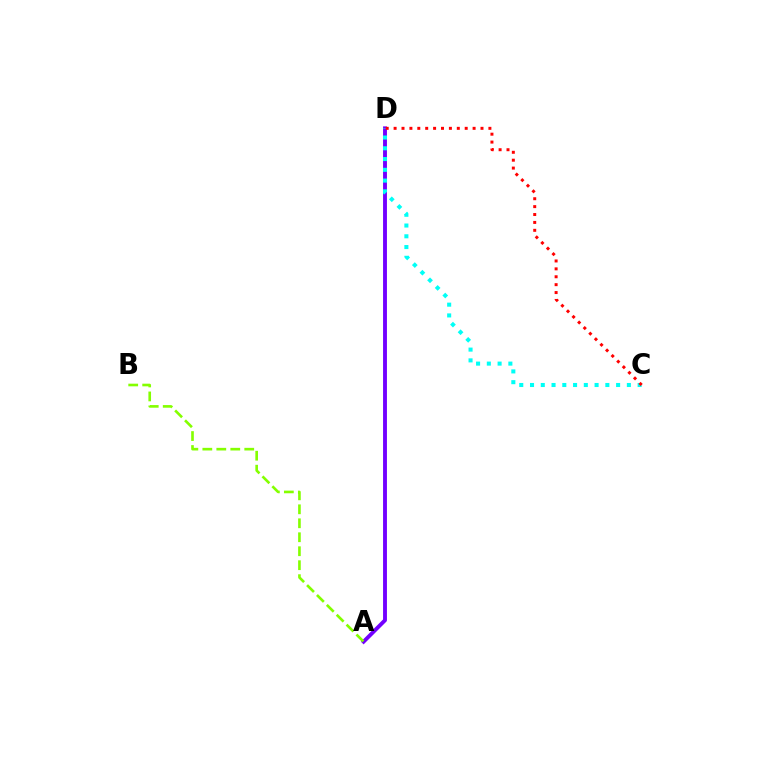{('A', 'D'): [{'color': '#7200ff', 'line_style': 'solid', 'thickness': 2.8}], ('C', 'D'): [{'color': '#00fff6', 'line_style': 'dotted', 'thickness': 2.92}, {'color': '#ff0000', 'line_style': 'dotted', 'thickness': 2.15}], ('A', 'B'): [{'color': '#84ff00', 'line_style': 'dashed', 'thickness': 1.9}]}